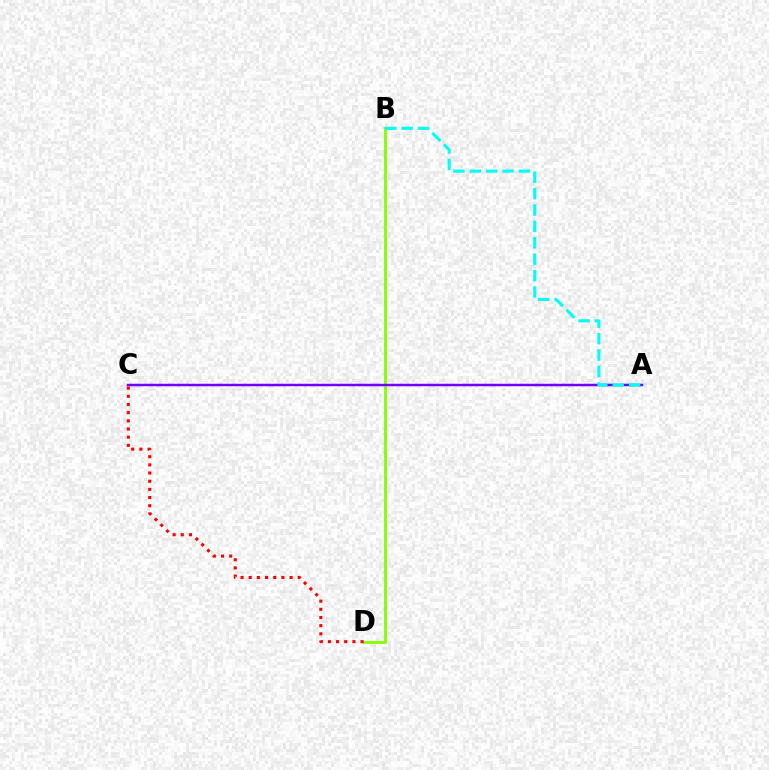{('B', 'D'): [{'color': '#84ff00', 'line_style': 'solid', 'thickness': 2.03}], ('C', 'D'): [{'color': '#ff0000', 'line_style': 'dotted', 'thickness': 2.22}], ('A', 'C'): [{'color': '#7200ff', 'line_style': 'solid', 'thickness': 1.78}], ('A', 'B'): [{'color': '#00fff6', 'line_style': 'dashed', 'thickness': 2.23}]}